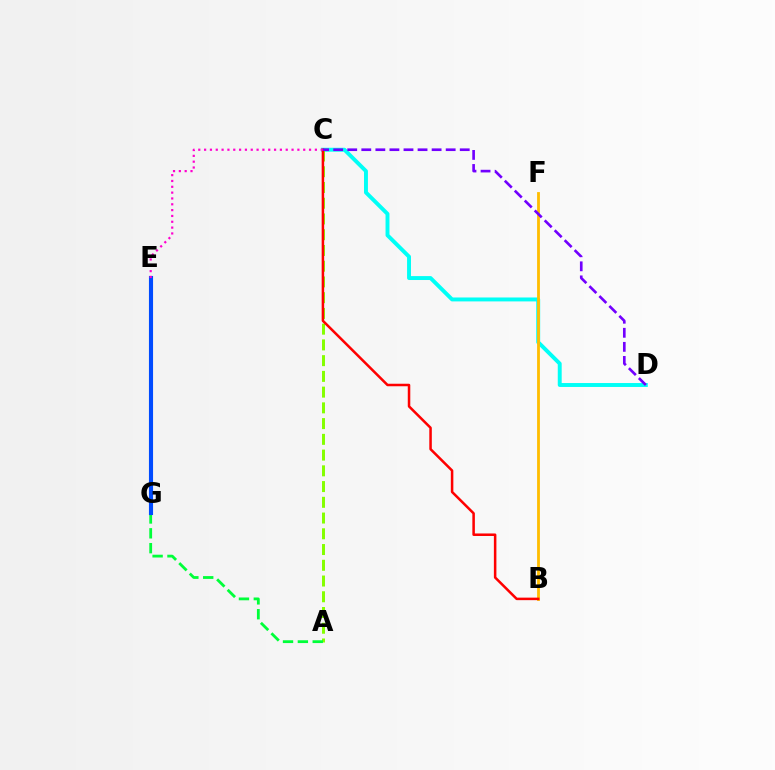{('C', 'D'): [{'color': '#00fff6', 'line_style': 'solid', 'thickness': 2.82}, {'color': '#7200ff', 'line_style': 'dashed', 'thickness': 1.91}], ('B', 'F'): [{'color': '#ffbd00', 'line_style': 'solid', 'thickness': 2.02}], ('A', 'C'): [{'color': '#84ff00', 'line_style': 'dashed', 'thickness': 2.14}], ('A', 'G'): [{'color': '#00ff39', 'line_style': 'dashed', 'thickness': 2.02}], ('B', 'C'): [{'color': '#ff0000', 'line_style': 'solid', 'thickness': 1.81}], ('E', 'G'): [{'color': '#004bff', 'line_style': 'solid', 'thickness': 2.96}], ('C', 'E'): [{'color': '#ff00cf', 'line_style': 'dotted', 'thickness': 1.58}]}